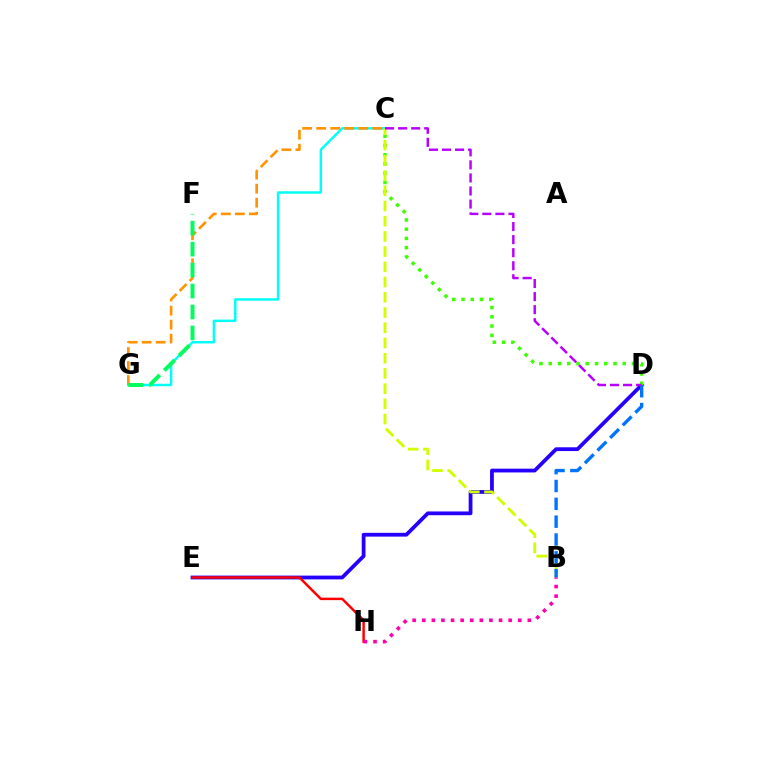{('D', 'E'): [{'color': '#2500ff', 'line_style': 'solid', 'thickness': 2.72}], ('C', 'D'): [{'color': '#3dff00', 'line_style': 'dotted', 'thickness': 2.52}, {'color': '#b900ff', 'line_style': 'dashed', 'thickness': 1.77}], ('C', 'G'): [{'color': '#00fff6', 'line_style': 'solid', 'thickness': 1.77}, {'color': '#ff9400', 'line_style': 'dashed', 'thickness': 1.91}], ('B', 'C'): [{'color': '#d1ff00', 'line_style': 'dashed', 'thickness': 2.07}], ('B', 'D'): [{'color': '#0074ff', 'line_style': 'dashed', 'thickness': 2.42}], ('E', 'H'): [{'color': '#ff0000', 'line_style': 'solid', 'thickness': 1.78}], ('B', 'H'): [{'color': '#ff00ac', 'line_style': 'dotted', 'thickness': 2.61}], ('F', 'G'): [{'color': '#00ff5c', 'line_style': 'dashed', 'thickness': 2.85}]}